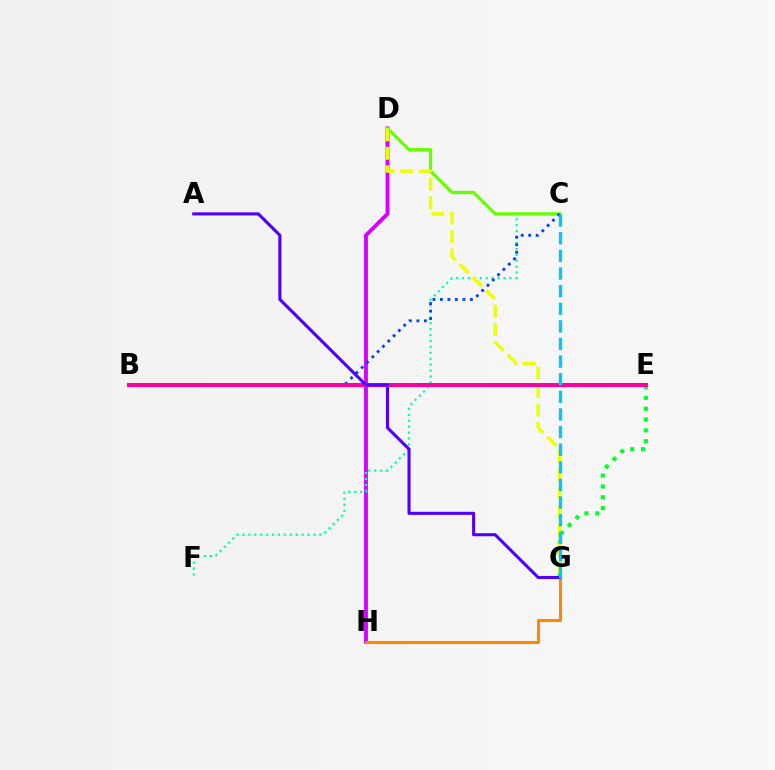{('E', 'G'): [{'color': '#00ff27', 'line_style': 'dotted', 'thickness': 2.94}], ('B', 'E'): [{'color': '#ff0000', 'line_style': 'dotted', 'thickness': 1.54}, {'color': '#ff00a0', 'line_style': 'solid', 'thickness': 2.9}], ('D', 'H'): [{'color': '#d600ff', 'line_style': 'solid', 'thickness': 2.79}], ('C', 'F'): [{'color': '#00ffaf', 'line_style': 'dotted', 'thickness': 1.61}], ('C', 'D'): [{'color': '#66ff00', 'line_style': 'solid', 'thickness': 2.36}], ('G', 'H'): [{'color': '#ff8800', 'line_style': 'solid', 'thickness': 2.2}], ('D', 'G'): [{'color': '#eeff00', 'line_style': 'dashed', 'thickness': 2.51}], ('B', 'C'): [{'color': '#003fff', 'line_style': 'dotted', 'thickness': 2.03}], ('A', 'G'): [{'color': '#4f00ff', 'line_style': 'solid', 'thickness': 2.22}], ('C', 'G'): [{'color': '#00c7ff', 'line_style': 'dashed', 'thickness': 2.39}]}